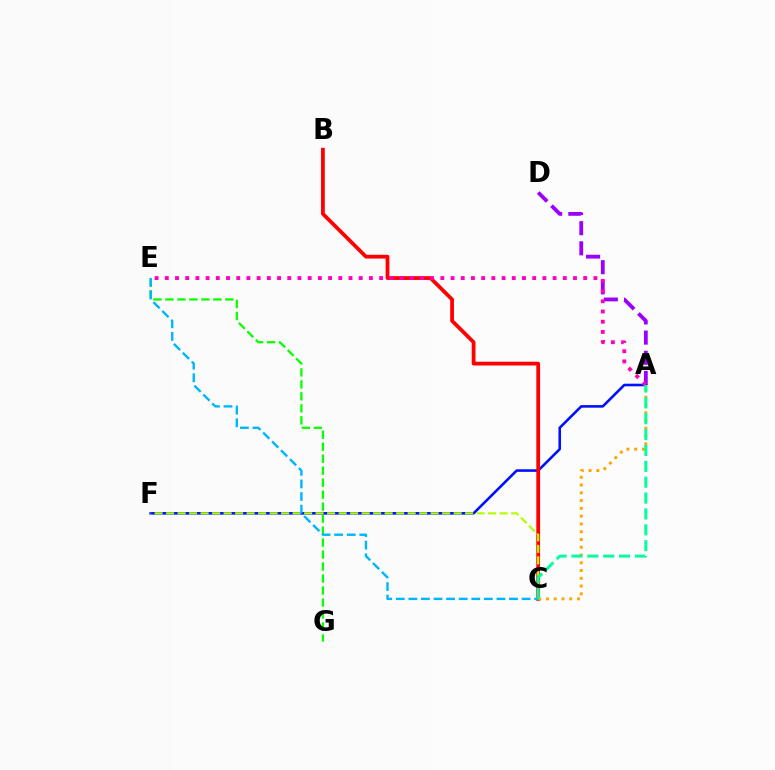{('E', 'G'): [{'color': '#08ff00', 'line_style': 'dashed', 'thickness': 1.63}], ('A', 'D'): [{'color': '#9b00ff', 'line_style': 'dashed', 'thickness': 2.74}], ('A', 'F'): [{'color': '#0010ff', 'line_style': 'solid', 'thickness': 1.86}], ('B', 'C'): [{'color': '#ff0000', 'line_style': 'solid', 'thickness': 2.71}], ('C', 'F'): [{'color': '#b3ff00', 'line_style': 'dashed', 'thickness': 1.56}], ('C', 'E'): [{'color': '#00b5ff', 'line_style': 'dashed', 'thickness': 1.71}], ('A', 'C'): [{'color': '#ffa500', 'line_style': 'dotted', 'thickness': 2.11}, {'color': '#00ff9d', 'line_style': 'dashed', 'thickness': 2.15}], ('A', 'E'): [{'color': '#ff00bd', 'line_style': 'dotted', 'thickness': 2.77}]}